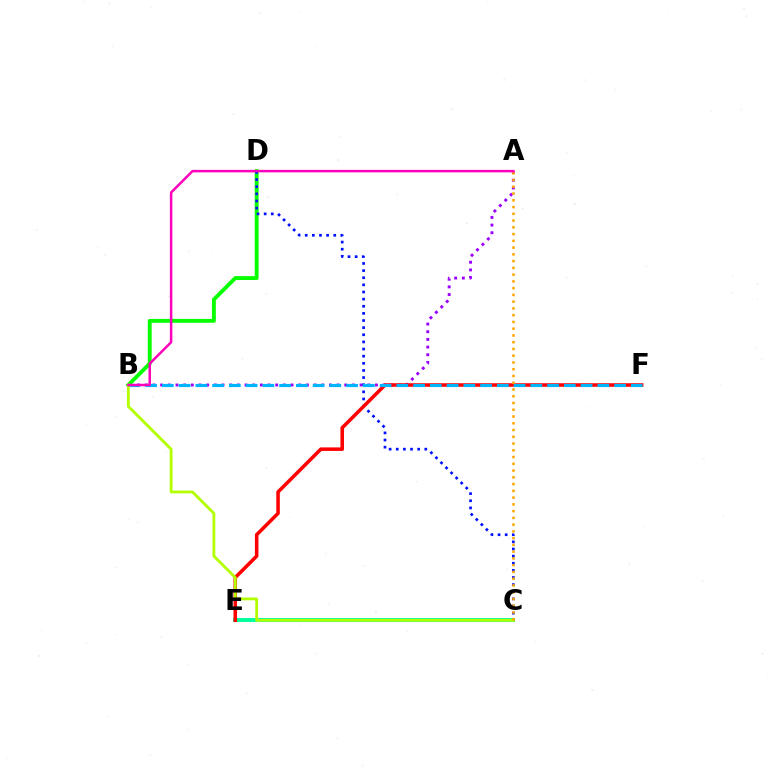{('A', 'B'): [{'color': '#9b00ff', 'line_style': 'dotted', 'thickness': 2.08}, {'color': '#ff00bd', 'line_style': 'solid', 'thickness': 1.79}], ('B', 'D'): [{'color': '#08ff00', 'line_style': 'solid', 'thickness': 2.79}], ('C', 'E'): [{'color': '#00ff9d', 'line_style': 'solid', 'thickness': 2.83}], ('C', 'D'): [{'color': '#0010ff', 'line_style': 'dotted', 'thickness': 1.94}], ('E', 'F'): [{'color': '#ff0000', 'line_style': 'solid', 'thickness': 2.55}], ('B', 'F'): [{'color': '#00b5ff', 'line_style': 'dashed', 'thickness': 2.28}], ('B', 'C'): [{'color': '#b3ff00', 'line_style': 'solid', 'thickness': 2.02}], ('A', 'C'): [{'color': '#ffa500', 'line_style': 'dotted', 'thickness': 1.84}]}